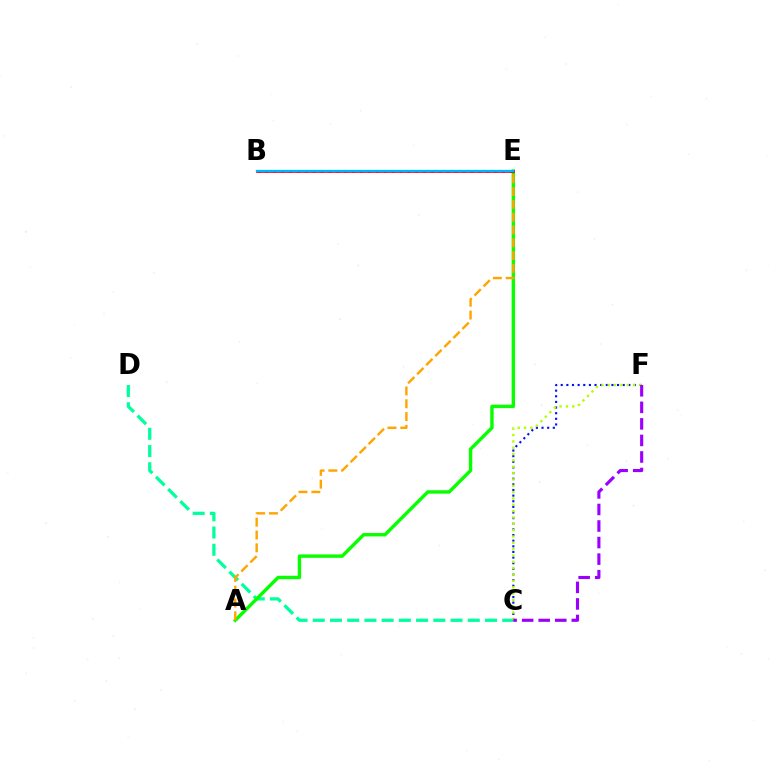{('C', 'D'): [{'color': '#00ff9d', 'line_style': 'dashed', 'thickness': 2.34}], ('A', 'E'): [{'color': '#08ff00', 'line_style': 'solid', 'thickness': 2.45}, {'color': '#ffa500', 'line_style': 'dashed', 'thickness': 1.74}], ('C', 'F'): [{'color': '#0010ff', 'line_style': 'dotted', 'thickness': 1.53}, {'color': '#b3ff00', 'line_style': 'dotted', 'thickness': 1.72}, {'color': '#9b00ff', 'line_style': 'dashed', 'thickness': 2.25}], ('B', 'E'): [{'color': '#ff00bd', 'line_style': 'dotted', 'thickness': 2.14}, {'color': '#ff0000', 'line_style': 'solid', 'thickness': 1.96}, {'color': '#00b5ff', 'line_style': 'solid', 'thickness': 1.66}]}